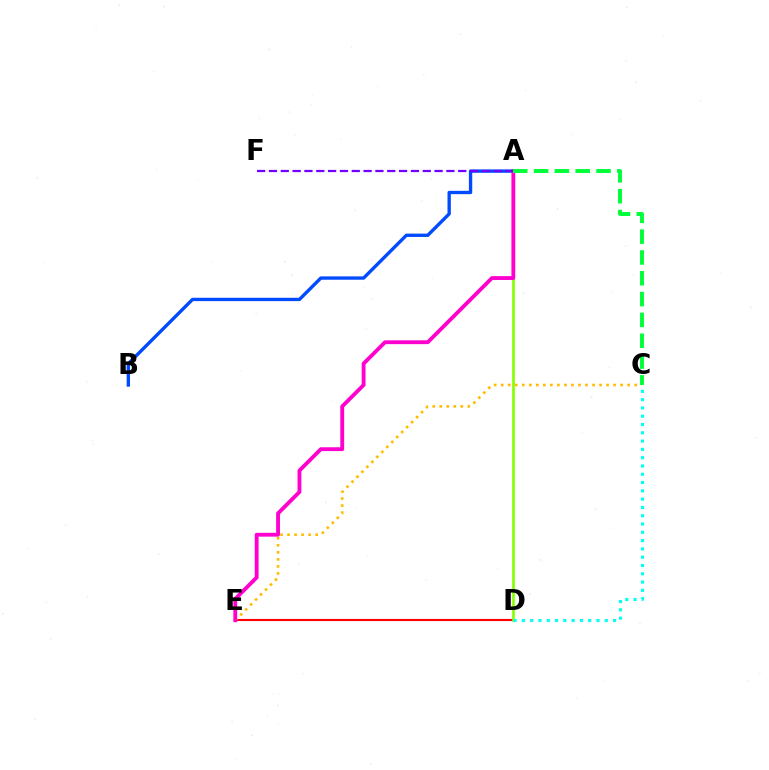{('D', 'E'): [{'color': '#ff0000', 'line_style': 'solid', 'thickness': 1.53}], ('A', 'B'): [{'color': '#004bff', 'line_style': 'solid', 'thickness': 2.41}], ('C', 'E'): [{'color': '#ffbd00', 'line_style': 'dotted', 'thickness': 1.91}], ('A', 'D'): [{'color': '#84ff00', 'line_style': 'solid', 'thickness': 1.91}], ('A', 'E'): [{'color': '#ff00cf', 'line_style': 'solid', 'thickness': 2.76}], ('A', 'C'): [{'color': '#00ff39', 'line_style': 'dashed', 'thickness': 2.83}], ('A', 'F'): [{'color': '#7200ff', 'line_style': 'dashed', 'thickness': 1.61}], ('C', 'D'): [{'color': '#00fff6', 'line_style': 'dotted', 'thickness': 2.25}]}